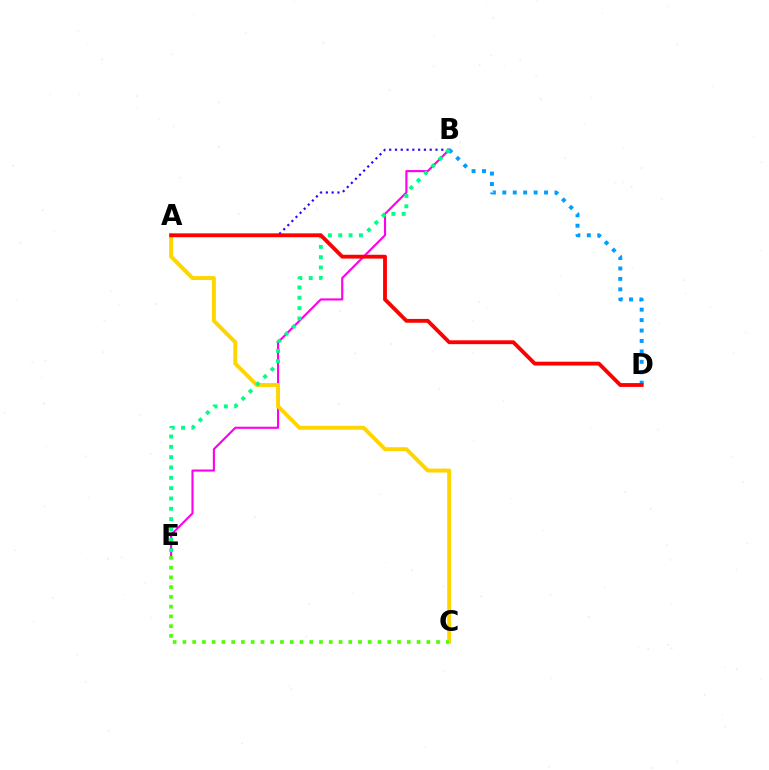{('A', 'B'): [{'color': '#3700ff', 'line_style': 'dotted', 'thickness': 1.57}], ('B', 'E'): [{'color': '#ff00ed', 'line_style': 'solid', 'thickness': 1.53}, {'color': '#00ff86', 'line_style': 'dotted', 'thickness': 2.81}], ('B', 'D'): [{'color': '#009eff', 'line_style': 'dotted', 'thickness': 2.83}], ('A', 'C'): [{'color': '#ffd500', 'line_style': 'solid', 'thickness': 2.83}], ('C', 'E'): [{'color': '#4fff00', 'line_style': 'dotted', 'thickness': 2.65}], ('A', 'D'): [{'color': '#ff0000', 'line_style': 'solid', 'thickness': 2.77}]}